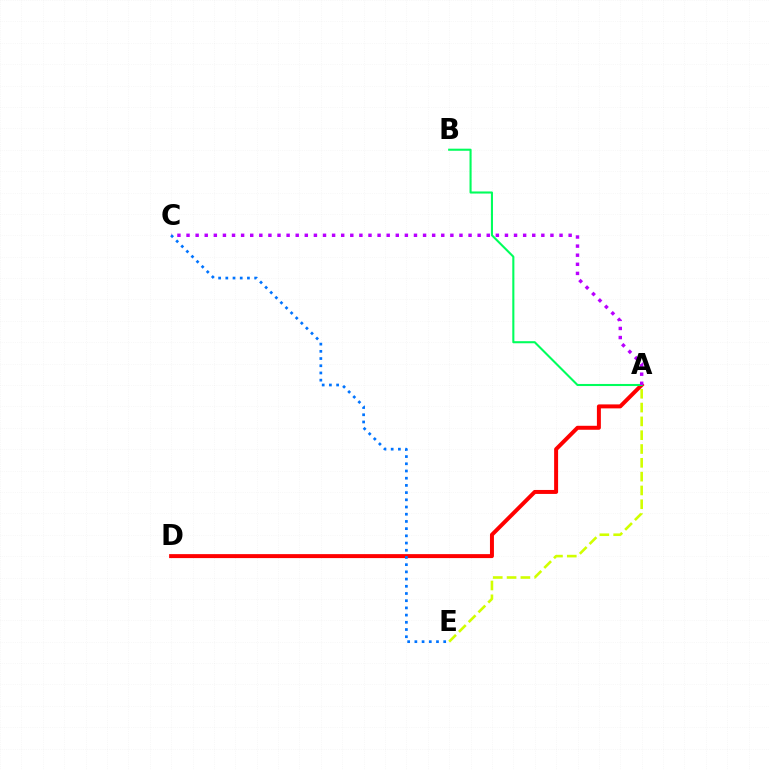{('A', 'E'): [{'color': '#d1ff00', 'line_style': 'dashed', 'thickness': 1.88}], ('A', 'D'): [{'color': '#ff0000', 'line_style': 'solid', 'thickness': 2.86}], ('A', 'B'): [{'color': '#00ff5c', 'line_style': 'solid', 'thickness': 1.5}], ('A', 'C'): [{'color': '#b900ff', 'line_style': 'dotted', 'thickness': 2.47}], ('C', 'E'): [{'color': '#0074ff', 'line_style': 'dotted', 'thickness': 1.96}]}